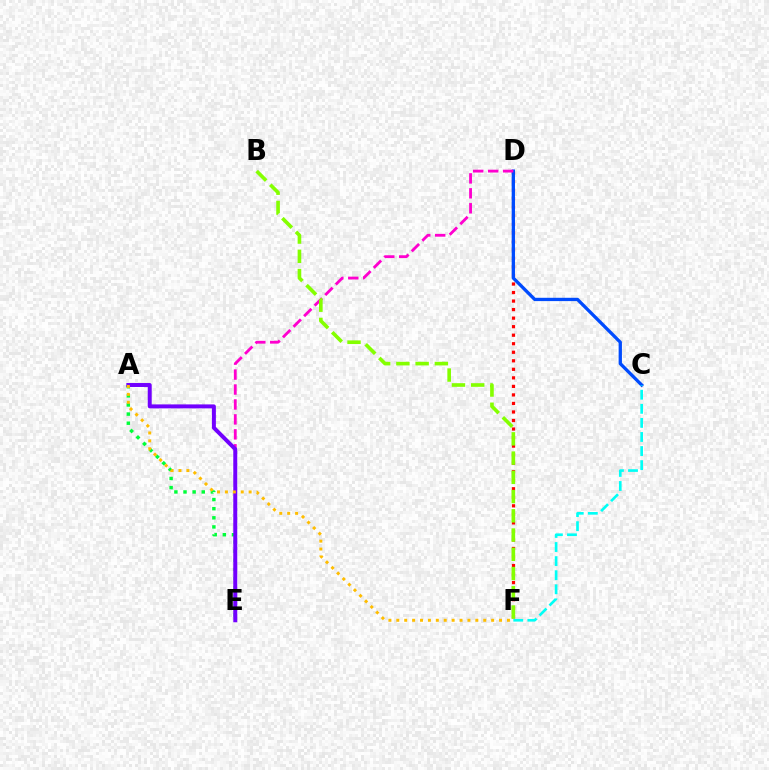{('D', 'F'): [{'color': '#ff0000', 'line_style': 'dotted', 'thickness': 2.32}], ('C', 'D'): [{'color': '#004bff', 'line_style': 'solid', 'thickness': 2.38}], ('D', 'E'): [{'color': '#ff00cf', 'line_style': 'dashed', 'thickness': 2.03}], ('A', 'E'): [{'color': '#00ff39', 'line_style': 'dotted', 'thickness': 2.48}, {'color': '#7200ff', 'line_style': 'solid', 'thickness': 2.85}], ('C', 'F'): [{'color': '#00fff6', 'line_style': 'dashed', 'thickness': 1.91}], ('A', 'F'): [{'color': '#ffbd00', 'line_style': 'dotted', 'thickness': 2.15}], ('B', 'F'): [{'color': '#84ff00', 'line_style': 'dashed', 'thickness': 2.61}]}